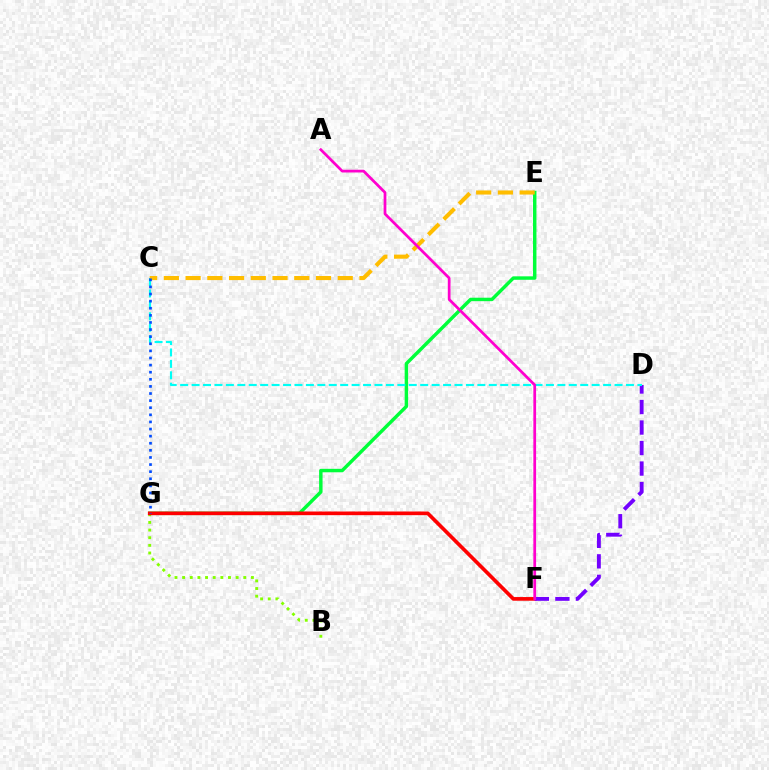{('E', 'G'): [{'color': '#00ff39', 'line_style': 'solid', 'thickness': 2.48}], ('B', 'G'): [{'color': '#84ff00', 'line_style': 'dotted', 'thickness': 2.08}], ('F', 'G'): [{'color': '#ff0000', 'line_style': 'solid', 'thickness': 2.64}], ('D', 'F'): [{'color': '#7200ff', 'line_style': 'dashed', 'thickness': 2.79}], ('C', 'D'): [{'color': '#00fff6', 'line_style': 'dashed', 'thickness': 1.55}], ('C', 'E'): [{'color': '#ffbd00', 'line_style': 'dashed', 'thickness': 2.95}], ('A', 'F'): [{'color': '#ff00cf', 'line_style': 'solid', 'thickness': 1.97}], ('C', 'G'): [{'color': '#004bff', 'line_style': 'dotted', 'thickness': 1.93}]}